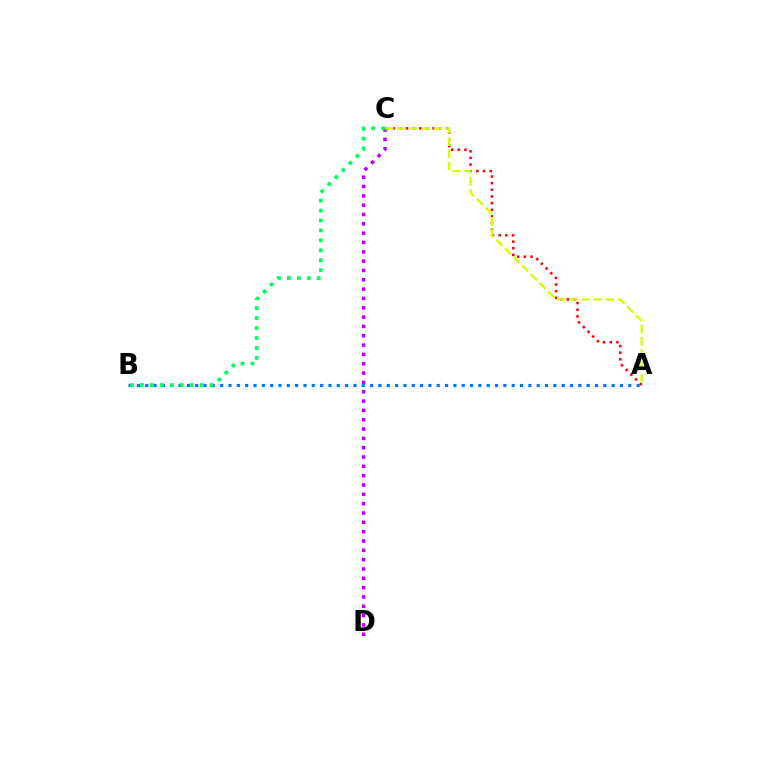{('A', 'C'): [{'color': '#ff0000', 'line_style': 'dotted', 'thickness': 1.81}, {'color': '#d1ff00', 'line_style': 'dashed', 'thickness': 1.66}], ('C', 'D'): [{'color': '#b900ff', 'line_style': 'dotted', 'thickness': 2.53}], ('A', 'B'): [{'color': '#0074ff', 'line_style': 'dotted', 'thickness': 2.26}], ('B', 'C'): [{'color': '#00ff5c', 'line_style': 'dotted', 'thickness': 2.7}]}